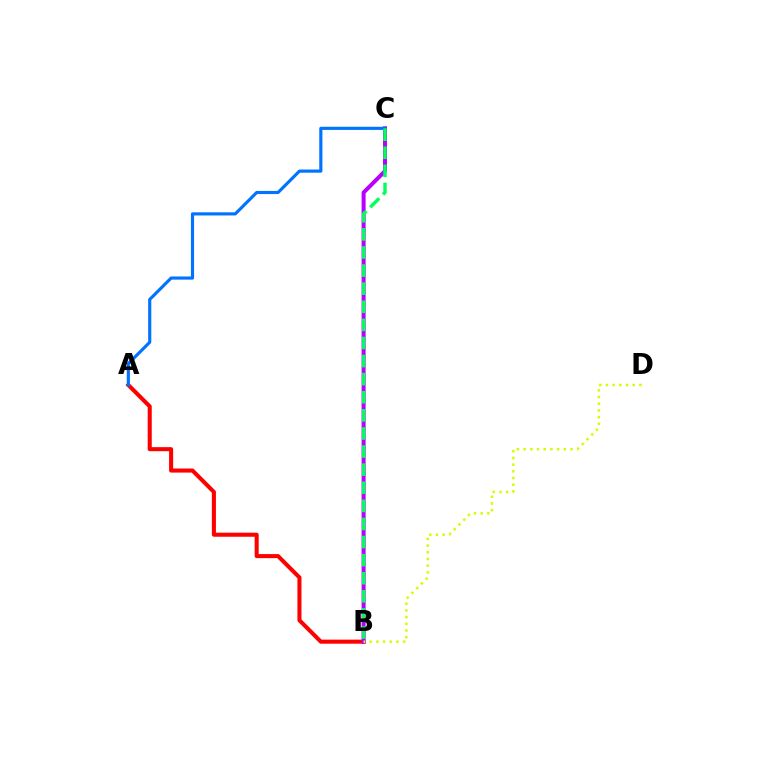{('A', 'B'): [{'color': '#ff0000', 'line_style': 'solid', 'thickness': 2.92}], ('B', 'C'): [{'color': '#b900ff', 'line_style': 'solid', 'thickness': 2.9}, {'color': '#00ff5c', 'line_style': 'dashed', 'thickness': 2.46}], ('A', 'C'): [{'color': '#0074ff', 'line_style': 'solid', 'thickness': 2.27}], ('B', 'D'): [{'color': '#d1ff00', 'line_style': 'dotted', 'thickness': 1.82}]}